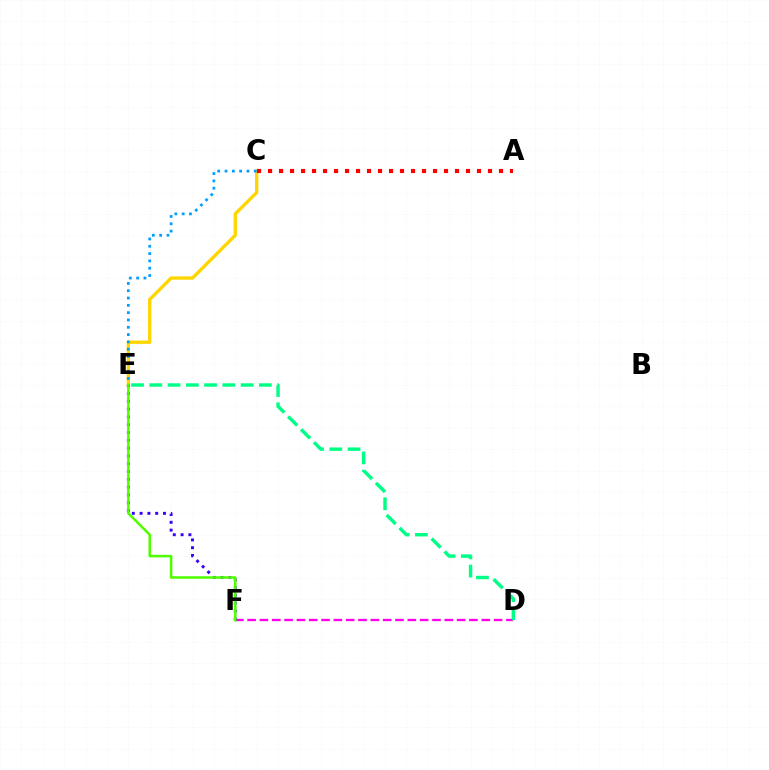{('C', 'E'): [{'color': '#ffd500', 'line_style': 'solid', 'thickness': 2.41}, {'color': '#009eff', 'line_style': 'dotted', 'thickness': 1.99}], ('D', 'F'): [{'color': '#ff00ed', 'line_style': 'dashed', 'thickness': 1.67}], ('E', 'F'): [{'color': '#3700ff', 'line_style': 'dotted', 'thickness': 2.12}, {'color': '#4fff00', 'line_style': 'solid', 'thickness': 1.82}], ('A', 'C'): [{'color': '#ff0000', 'line_style': 'dotted', 'thickness': 2.99}], ('D', 'E'): [{'color': '#00ff86', 'line_style': 'dashed', 'thickness': 2.48}]}